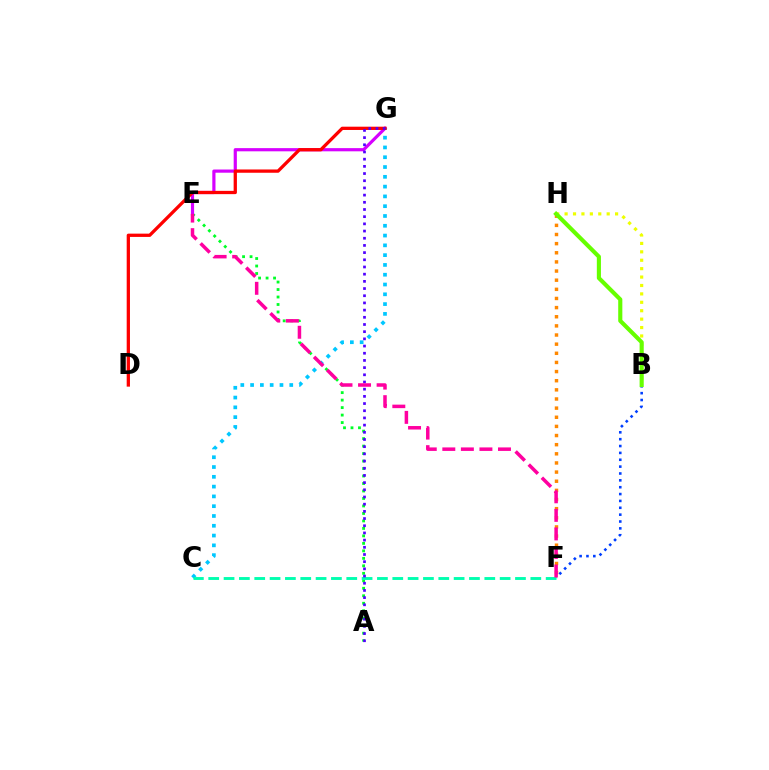{('B', 'H'): [{'color': '#eeff00', 'line_style': 'dotted', 'thickness': 2.29}, {'color': '#66ff00', 'line_style': 'solid', 'thickness': 2.97}], ('F', 'H'): [{'color': '#ff8800', 'line_style': 'dotted', 'thickness': 2.48}], ('B', 'F'): [{'color': '#003fff', 'line_style': 'dotted', 'thickness': 1.86}], ('A', 'E'): [{'color': '#00ff27', 'line_style': 'dotted', 'thickness': 2.03}], ('E', 'G'): [{'color': '#d600ff', 'line_style': 'solid', 'thickness': 2.29}], ('C', 'G'): [{'color': '#00c7ff', 'line_style': 'dotted', 'thickness': 2.66}], ('D', 'G'): [{'color': '#ff0000', 'line_style': 'solid', 'thickness': 2.36}], ('C', 'F'): [{'color': '#00ffaf', 'line_style': 'dashed', 'thickness': 2.08}], ('A', 'G'): [{'color': '#4f00ff', 'line_style': 'dotted', 'thickness': 1.95}], ('E', 'F'): [{'color': '#ff00a0', 'line_style': 'dashed', 'thickness': 2.52}]}